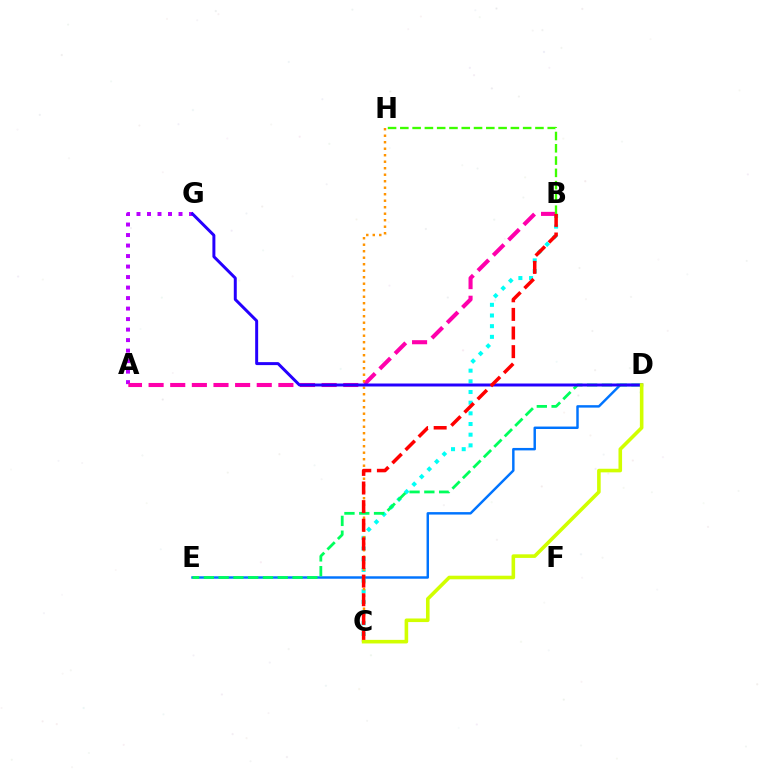{('D', 'E'): [{'color': '#0074ff', 'line_style': 'solid', 'thickness': 1.77}, {'color': '#00ff5c', 'line_style': 'dashed', 'thickness': 2.01}], ('A', 'G'): [{'color': '#b900ff', 'line_style': 'dotted', 'thickness': 2.85}], ('B', 'C'): [{'color': '#00fff6', 'line_style': 'dotted', 'thickness': 2.9}, {'color': '#ff0000', 'line_style': 'dashed', 'thickness': 2.53}], ('A', 'B'): [{'color': '#ff00ac', 'line_style': 'dashed', 'thickness': 2.94}], ('C', 'H'): [{'color': '#ff9400', 'line_style': 'dotted', 'thickness': 1.77}], ('D', 'G'): [{'color': '#2500ff', 'line_style': 'solid', 'thickness': 2.14}], ('B', 'H'): [{'color': '#3dff00', 'line_style': 'dashed', 'thickness': 1.67}], ('C', 'D'): [{'color': '#d1ff00', 'line_style': 'solid', 'thickness': 2.59}]}